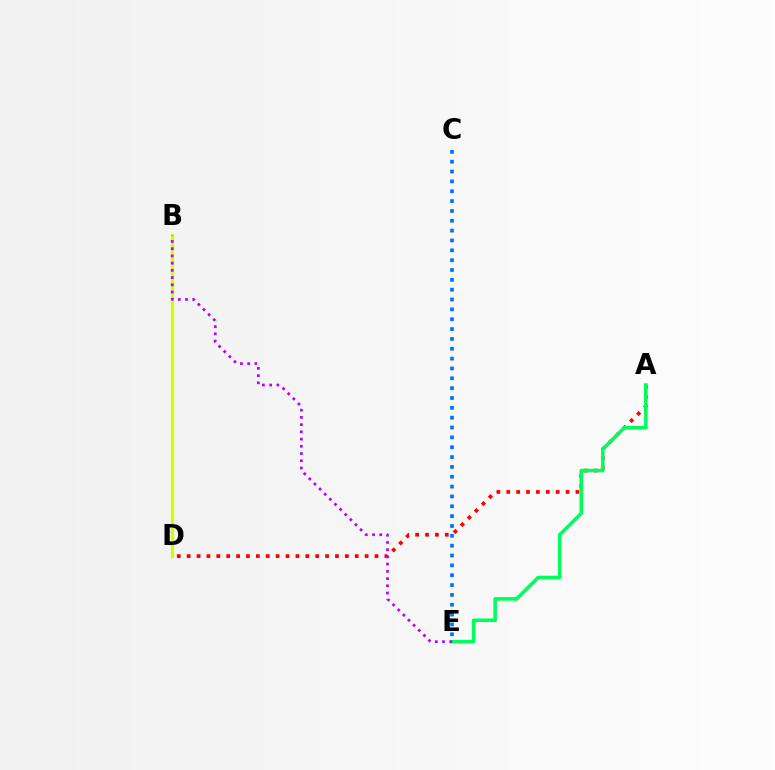{('B', 'D'): [{'color': '#d1ff00', 'line_style': 'solid', 'thickness': 2.36}], ('A', 'D'): [{'color': '#ff0000', 'line_style': 'dotted', 'thickness': 2.69}], ('A', 'E'): [{'color': '#00ff5c', 'line_style': 'solid', 'thickness': 2.58}], ('B', 'E'): [{'color': '#b900ff', 'line_style': 'dotted', 'thickness': 1.96}], ('C', 'E'): [{'color': '#0074ff', 'line_style': 'dotted', 'thickness': 2.67}]}